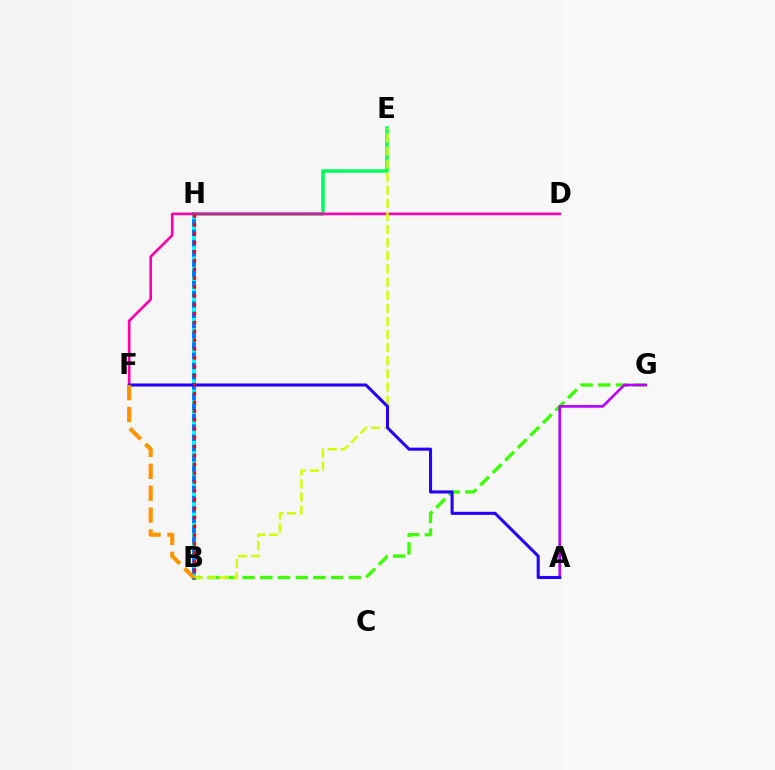{('B', 'H'): [{'color': '#0074ff', 'line_style': 'solid', 'thickness': 2.82}, {'color': '#00fff6', 'line_style': 'dotted', 'thickness': 2.78}, {'color': '#ff0000', 'line_style': 'dotted', 'thickness': 2.41}], ('B', 'G'): [{'color': '#3dff00', 'line_style': 'dashed', 'thickness': 2.4}], ('E', 'H'): [{'color': '#00ff5c', 'line_style': 'solid', 'thickness': 2.53}], ('D', 'F'): [{'color': '#ff00ac', 'line_style': 'solid', 'thickness': 1.93}], ('A', 'G'): [{'color': '#b900ff', 'line_style': 'solid', 'thickness': 1.91}], ('B', 'E'): [{'color': '#d1ff00', 'line_style': 'dashed', 'thickness': 1.78}], ('A', 'F'): [{'color': '#2500ff', 'line_style': 'solid', 'thickness': 2.2}], ('B', 'F'): [{'color': '#ff9400', 'line_style': 'dashed', 'thickness': 2.98}]}